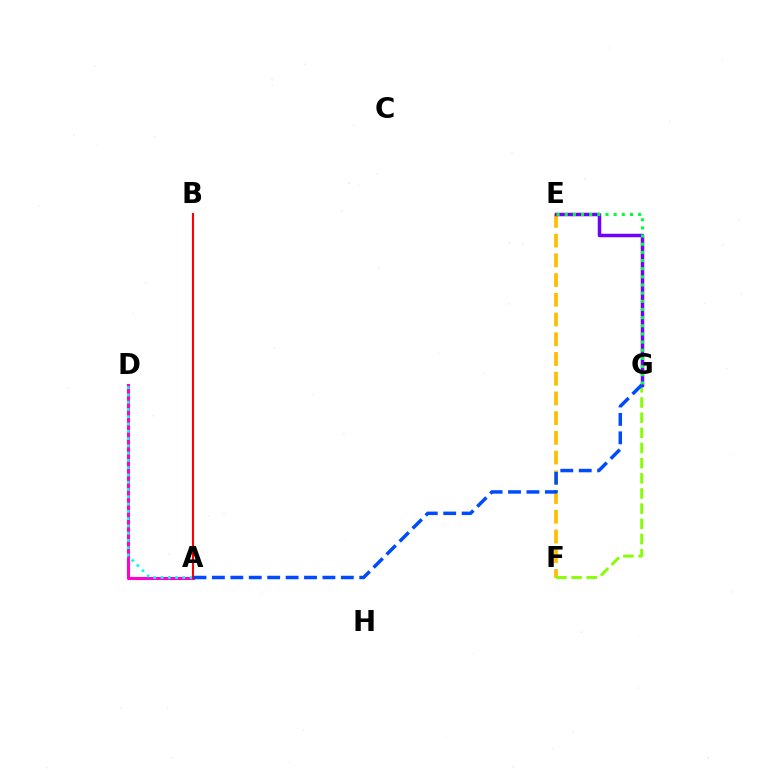{('A', 'D'): [{'color': '#ff00cf', 'line_style': 'solid', 'thickness': 2.2}, {'color': '#00fff6', 'line_style': 'dotted', 'thickness': 1.98}], ('E', 'F'): [{'color': '#ffbd00', 'line_style': 'dashed', 'thickness': 2.68}], ('A', 'B'): [{'color': '#ff0000', 'line_style': 'solid', 'thickness': 1.51}], ('F', 'G'): [{'color': '#84ff00', 'line_style': 'dashed', 'thickness': 2.06}], ('E', 'G'): [{'color': '#7200ff', 'line_style': 'solid', 'thickness': 2.51}, {'color': '#00ff39', 'line_style': 'dotted', 'thickness': 2.22}], ('A', 'G'): [{'color': '#004bff', 'line_style': 'dashed', 'thickness': 2.5}]}